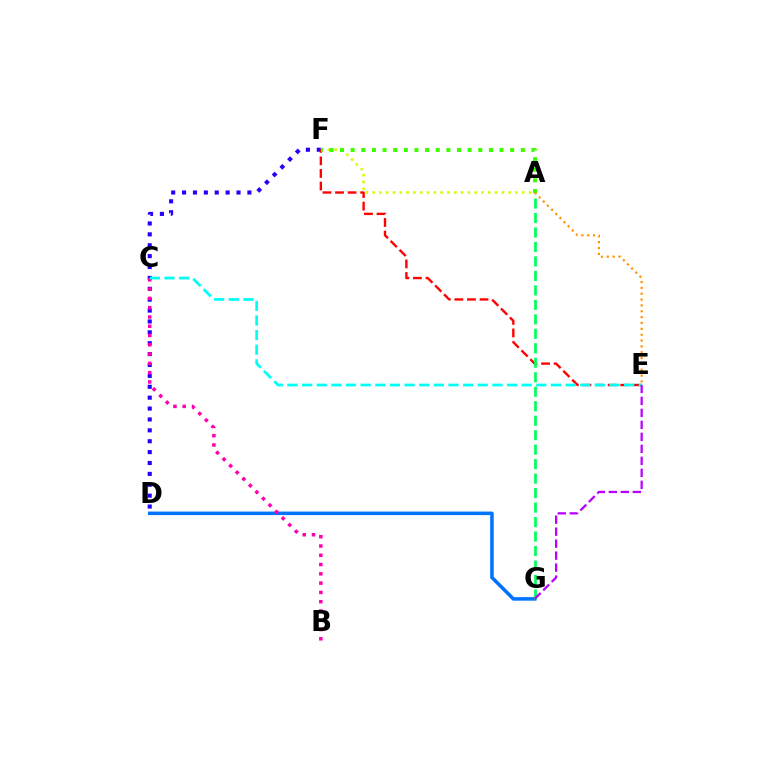{('D', 'F'): [{'color': '#2500ff', 'line_style': 'dotted', 'thickness': 2.96}], ('D', 'G'): [{'color': '#0074ff', 'line_style': 'solid', 'thickness': 2.54}], ('A', 'F'): [{'color': '#d1ff00', 'line_style': 'dotted', 'thickness': 1.85}, {'color': '#3dff00', 'line_style': 'dotted', 'thickness': 2.89}], ('B', 'C'): [{'color': '#ff00ac', 'line_style': 'dotted', 'thickness': 2.52}], ('E', 'F'): [{'color': '#ff0000', 'line_style': 'dashed', 'thickness': 1.71}], ('A', 'G'): [{'color': '#00ff5c', 'line_style': 'dashed', 'thickness': 1.97}], ('A', 'E'): [{'color': '#ff9400', 'line_style': 'dotted', 'thickness': 1.59}], ('C', 'E'): [{'color': '#00fff6', 'line_style': 'dashed', 'thickness': 1.99}], ('E', 'G'): [{'color': '#b900ff', 'line_style': 'dashed', 'thickness': 1.63}]}